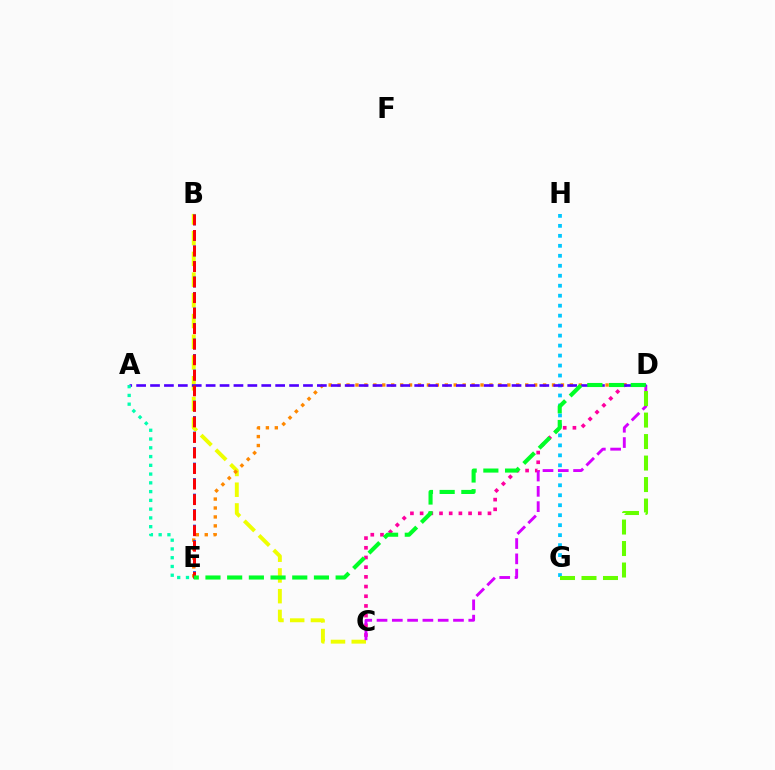{('B', 'C'): [{'color': '#eeff00', 'line_style': 'dashed', 'thickness': 2.82}], ('G', 'H'): [{'color': '#00c7ff', 'line_style': 'dotted', 'thickness': 2.71}], ('C', 'D'): [{'color': '#ff00a0', 'line_style': 'dotted', 'thickness': 2.63}, {'color': '#d600ff', 'line_style': 'dashed', 'thickness': 2.08}], ('D', 'E'): [{'color': '#ff8800', 'line_style': 'dotted', 'thickness': 2.43}, {'color': '#00ff27', 'line_style': 'dashed', 'thickness': 2.95}], ('A', 'D'): [{'color': '#4f00ff', 'line_style': 'dashed', 'thickness': 1.89}], ('B', 'E'): [{'color': '#003fff', 'line_style': 'dashed', 'thickness': 2.11}, {'color': '#ff0000', 'line_style': 'dashed', 'thickness': 2.11}], ('D', 'G'): [{'color': '#66ff00', 'line_style': 'dashed', 'thickness': 2.92}], ('A', 'E'): [{'color': '#00ffaf', 'line_style': 'dotted', 'thickness': 2.38}]}